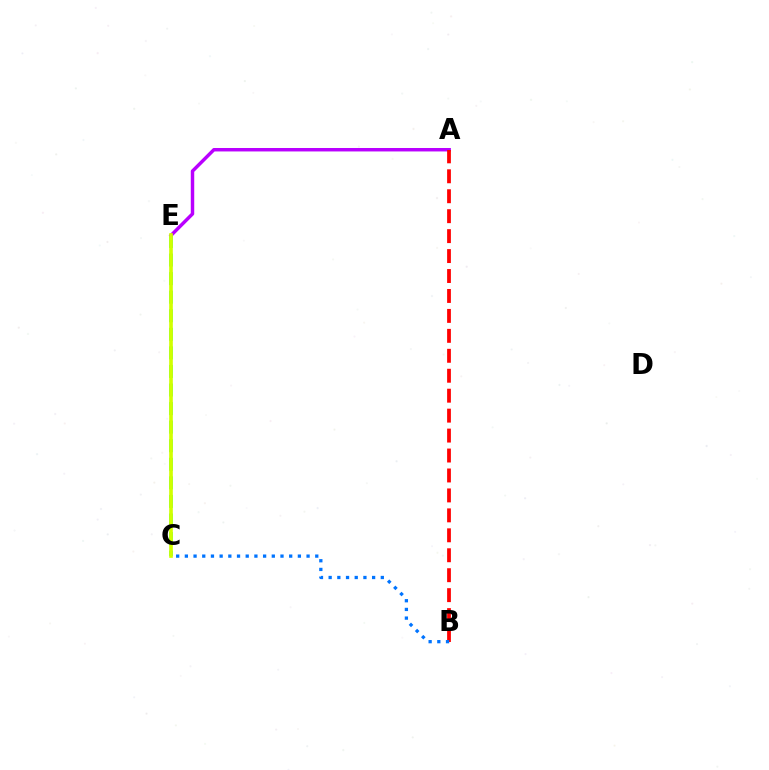{('C', 'E'): [{'color': '#00ff5c', 'line_style': 'dashed', 'thickness': 2.52}, {'color': '#d1ff00', 'line_style': 'solid', 'thickness': 2.63}], ('A', 'E'): [{'color': '#b900ff', 'line_style': 'solid', 'thickness': 2.49}], ('A', 'B'): [{'color': '#ff0000', 'line_style': 'dashed', 'thickness': 2.71}], ('B', 'C'): [{'color': '#0074ff', 'line_style': 'dotted', 'thickness': 2.36}]}